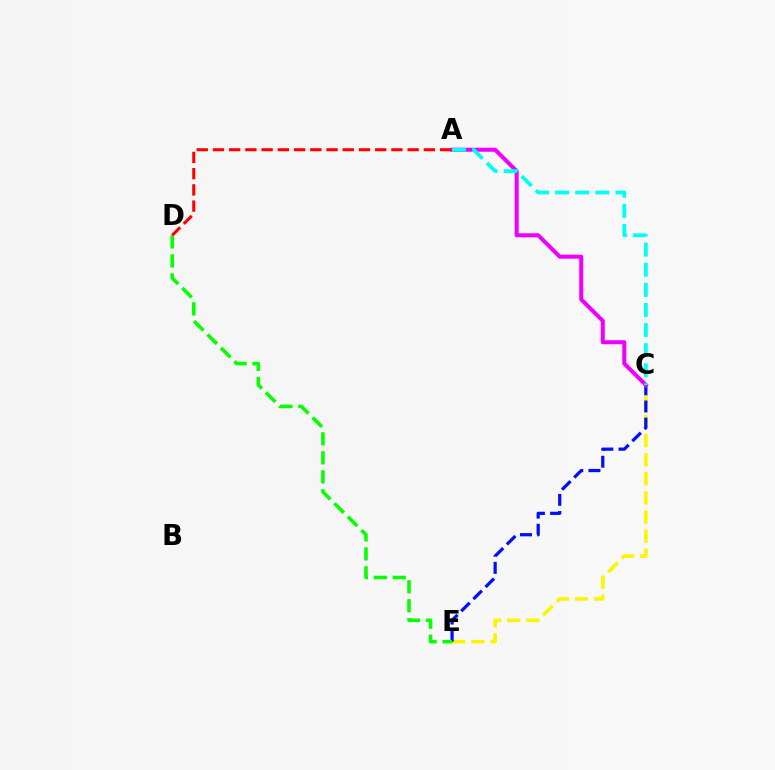{('C', 'E'): [{'color': '#fcf500', 'line_style': 'dashed', 'thickness': 2.6}, {'color': '#0010ff', 'line_style': 'dashed', 'thickness': 2.33}], ('A', 'C'): [{'color': '#ee00ff', 'line_style': 'solid', 'thickness': 2.9}, {'color': '#00fff6', 'line_style': 'dashed', 'thickness': 2.73}], ('D', 'E'): [{'color': '#08ff00', 'line_style': 'dashed', 'thickness': 2.58}], ('A', 'D'): [{'color': '#ff0000', 'line_style': 'dashed', 'thickness': 2.2}]}